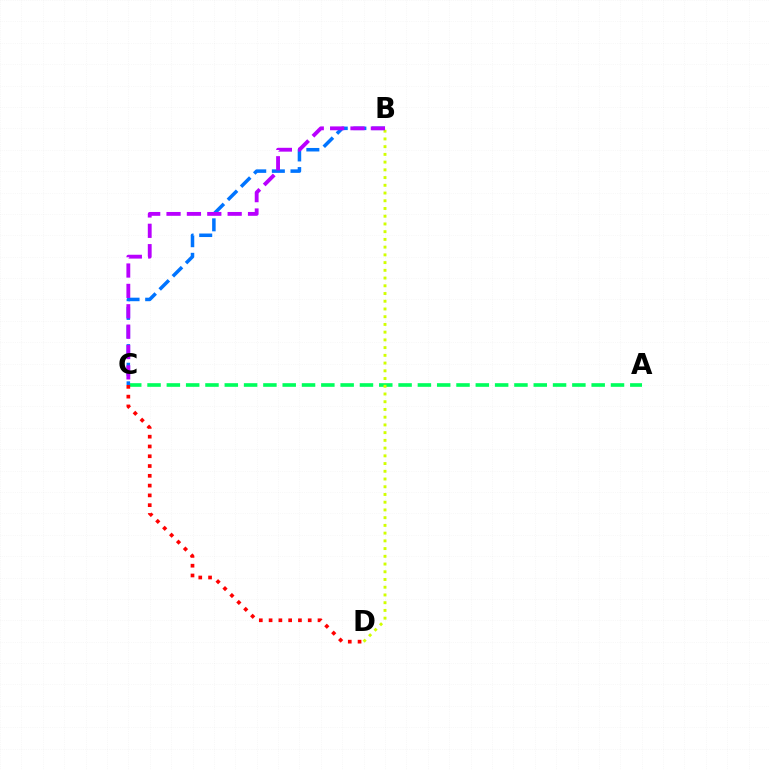{('A', 'C'): [{'color': '#00ff5c', 'line_style': 'dashed', 'thickness': 2.62}], ('B', 'D'): [{'color': '#d1ff00', 'line_style': 'dotted', 'thickness': 2.1}], ('B', 'C'): [{'color': '#0074ff', 'line_style': 'dashed', 'thickness': 2.53}, {'color': '#b900ff', 'line_style': 'dashed', 'thickness': 2.77}], ('C', 'D'): [{'color': '#ff0000', 'line_style': 'dotted', 'thickness': 2.66}]}